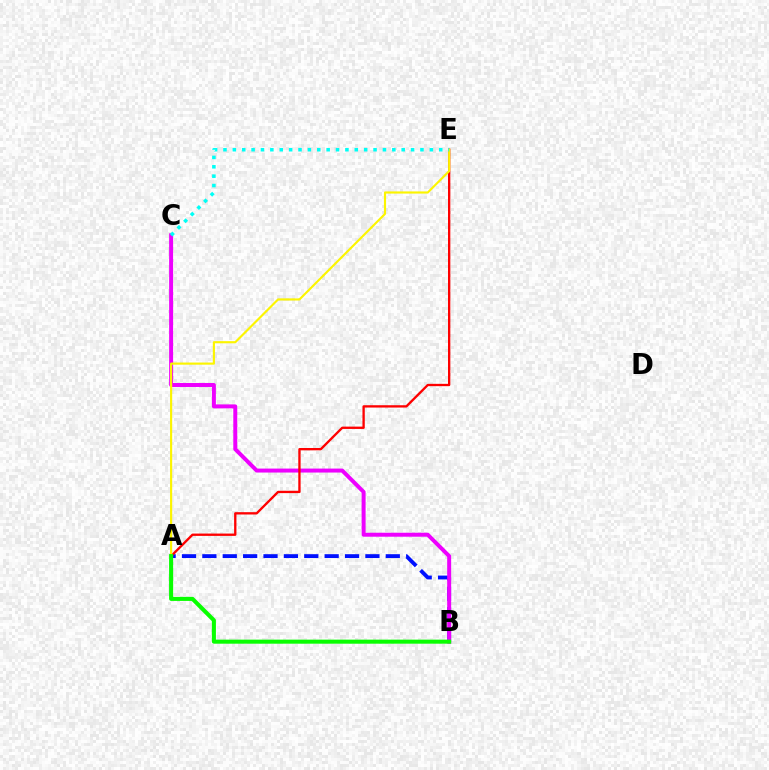{('A', 'B'): [{'color': '#0010ff', 'line_style': 'dashed', 'thickness': 2.77}, {'color': '#08ff00', 'line_style': 'solid', 'thickness': 2.92}], ('B', 'C'): [{'color': '#ee00ff', 'line_style': 'solid', 'thickness': 2.86}], ('A', 'E'): [{'color': '#ff0000', 'line_style': 'solid', 'thickness': 1.68}, {'color': '#fcf500', 'line_style': 'solid', 'thickness': 1.55}], ('C', 'E'): [{'color': '#00fff6', 'line_style': 'dotted', 'thickness': 2.55}]}